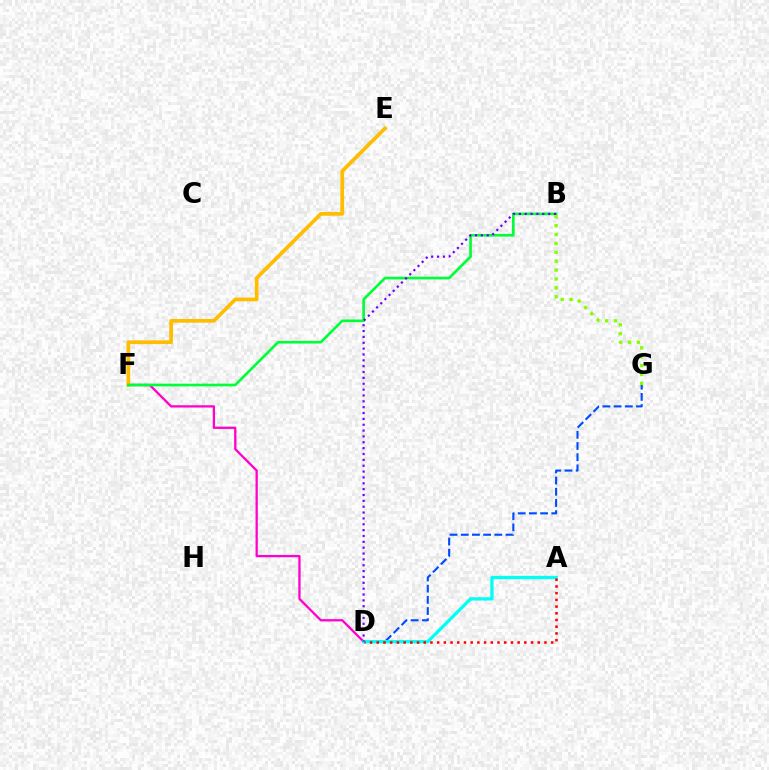{('D', 'F'): [{'color': '#ff00cf', 'line_style': 'solid', 'thickness': 1.65}], ('D', 'G'): [{'color': '#004bff', 'line_style': 'dashed', 'thickness': 1.52}], ('E', 'F'): [{'color': '#ffbd00', 'line_style': 'solid', 'thickness': 2.67}], ('A', 'D'): [{'color': '#00fff6', 'line_style': 'solid', 'thickness': 2.36}, {'color': '#ff0000', 'line_style': 'dotted', 'thickness': 1.82}], ('B', 'F'): [{'color': '#00ff39', 'line_style': 'solid', 'thickness': 1.91}], ('B', 'G'): [{'color': '#84ff00', 'line_style': 'dotted', 'thickness': 2.41}], ('B', 'D'): [{'color': '#7200ff', 'line_style': 'dotted', 'thickness': 1.59}]}